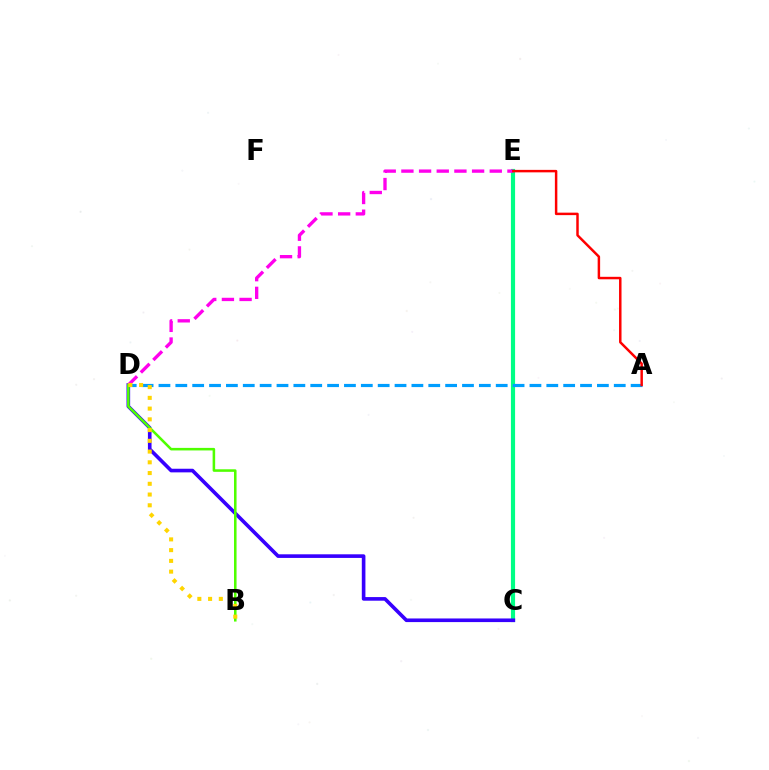{('C', 'E'): [{'color': '#00ff86', 'line_style': 'solid', 'thickness': 3.0}], ('C', 'D'): [{'color': '#3700ff', 'line_style': 'solid', 'thickness': 2.61}], ('A', 'D'): [{'color': '#009eff', 'line_style': 'dashed', 'thickness': 2.29}], ('D', 'E'): [{'color': '#ff00ed', 'line_style': 'dashed', 'thickness': 2.4}], ('B', 'D'): [{'color': '#4fff00', 'line_style': 'solid', 'thickness': 1.84}, {'color': '#ffd500', 'line_style': 'dotted', 'thickness': 2.92}], ('A', 'E'): [{'color': '#ff0000', 'line_style': 'solid', 'thickness': 1.78}]}